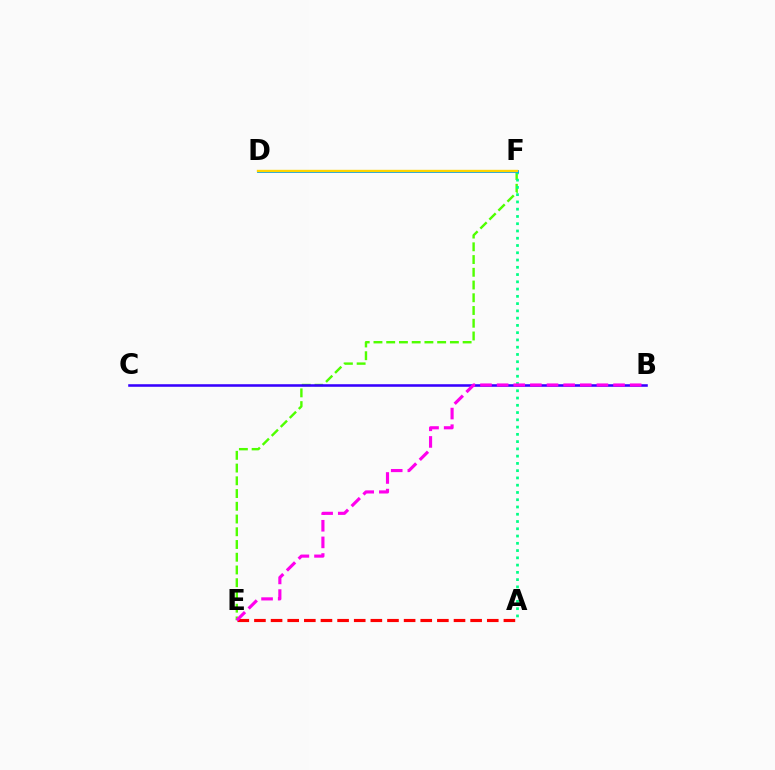{('A', 'E'): [{'color': '#ff0000', 'line_style': 'dashed', 'thickness': 2.26}], ('E', 'F'): [{'color': '#4fff00', 'line_style': 'dashed', 'thickness': 1.73}], ('A', 'F'): [{'color': '#00ff86', 'line_style': 'dotted', 'thickness': 1.97}], ('B', 'C'): [{'color': '#3700ff', 'line_style': 'solid', 'thickness': 1.85}], ('B', 'E'): [{'color': '#ff00ed', 'line_style': 'dashed', 'thickness': 2.26}], ('D', 'F'): [{'color': '#009eff', 'line_style': 'solid', 'thickness': 2.07}, {'color': '#ffd500', 'line_style': 'solid', 'thickness': 1.71}]}